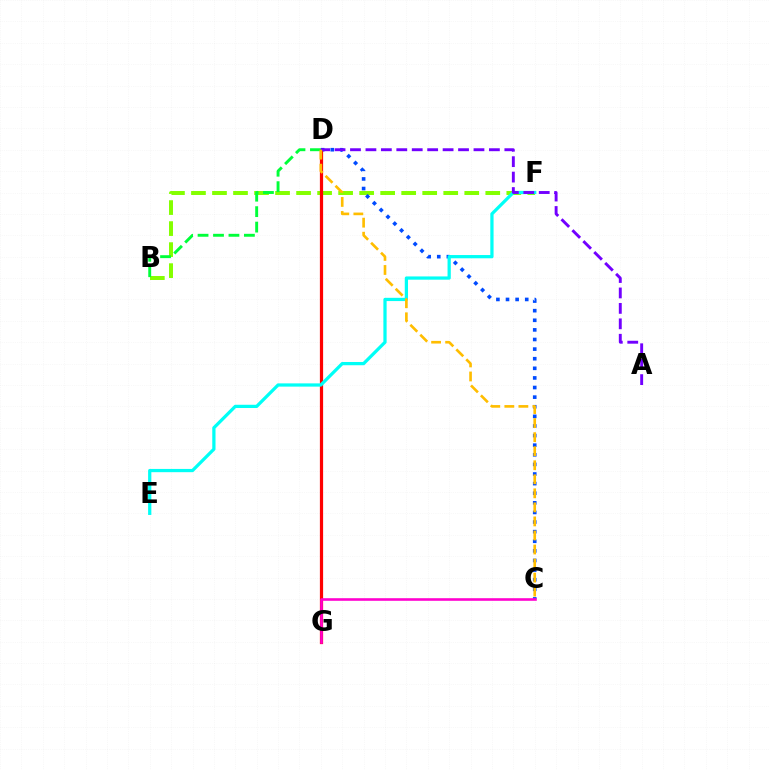{('B', 'F'): [{'color': '#84ff00', 'line_style': 'dashed', 'thickness': 2.86}], ('C', 'D'): [{'color': '#004bff', 'line_style': 'dotted', 'thickness': 2.61}, {'color': '#ffbd00', 'line_style': 'dashed', 'thickness': 1.91}], ('D', 'G'): [{'color': '#ff0000', 'line_style': 'solid', 'thickness': 2.32}], ('E', 'F'): [{'color': '#00fff6', 'line_style': 'solid', 'thickness': 2.34}], ('B', 'D'): [{'color': '#00ff39', 'line_style': 'dashed', 'thickness': 2.1}], ('A', 'D'): [{'color': '#7200ff', 'line_style': 'dashed', 'thickness': 2.1}], ('C', 'G'): [{'color': '#ff00cf', 'line_style': 'solid', 'thickness': 1.87}]}